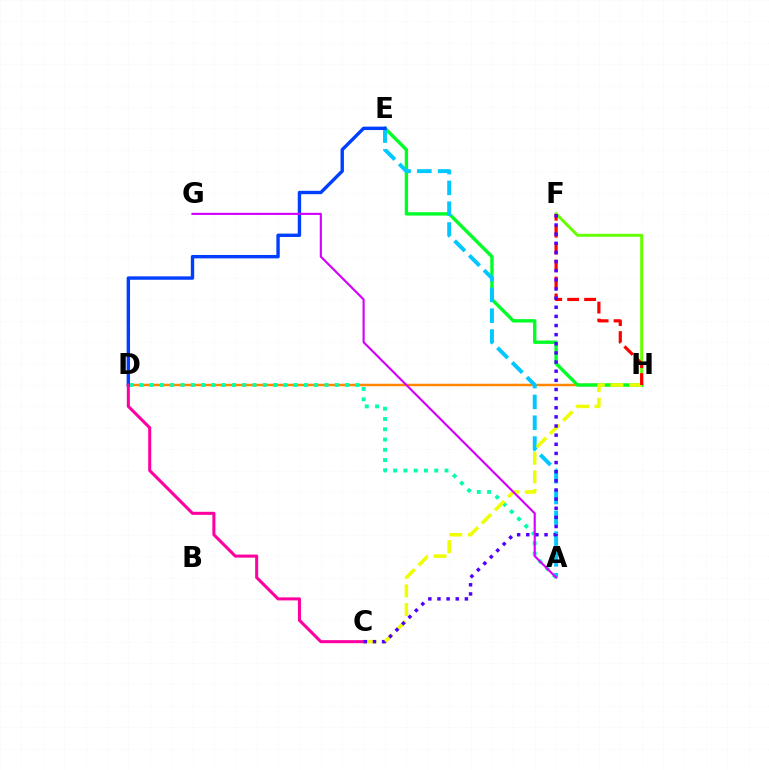{('D', 'H'): [{'color': '#ff8800', 'line_style': 'solid', 'thickness': 1.8}], ('F', 'H'): [{'color': '#66ff00', 'line_style': 'solid', 'thickness': 2.14}, {'color': '#ff0000', 'line_style': 'dashed', 'thickness': 2.3}], ('E', 'H'): [{'color': '#00ff27', 'line_style': 'solid', 'thickness': 2.43}], ('A', 'D'): [{'color': '#00ffaf', 'line_style': 'dotted', 'thickness': 2.79}], ('A', 'E'): [{'color': '#00c7ff', 'line_style': 'dashed', 'thickness': 2.82}], ('D', 'E'): [{'color': '#003fff', 'line_style': 'solid', 'thickness': 2.44}], ('C', 'H'): [{'color': '#eeff00', 'line_style': 'dashed', 'thickness': 2.53}], ('A', 'G'): [{'color': '#d600ff', 'line_style': 'solid', 'thickness': 1.54}], ('C', 'D'): [{'color': '#ff00a0', 'line_style': 'solid', 'thickness': 2.2}], ('C', 'F'): [{'color': '#4f00ff', 'line_style': 'dotted', 'thickness': 2.48}]}